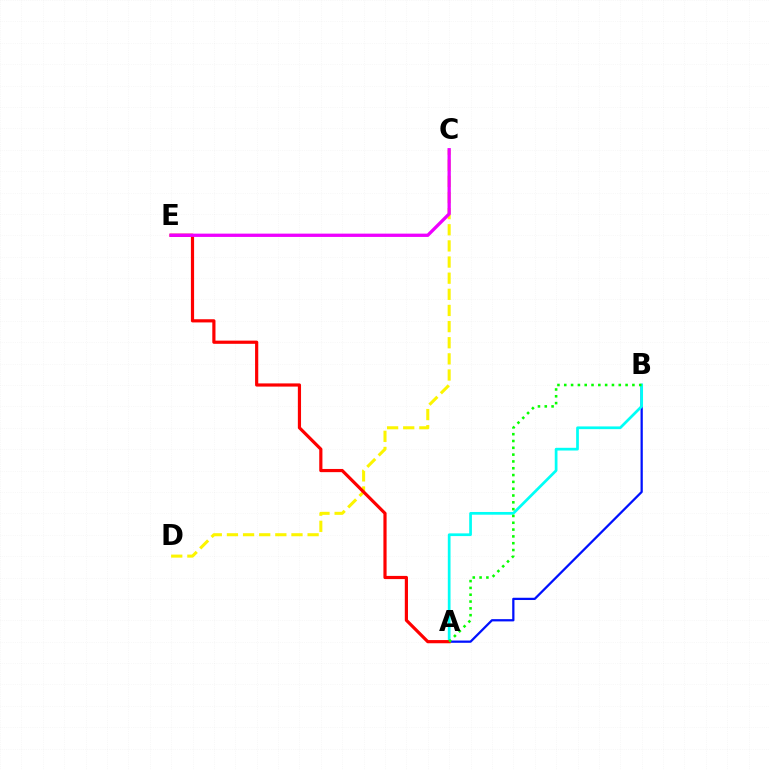{('A', 'B'): [{'color': '#0010ff', 'line_style': 'solid', 'thickness': 1.62}, {'color': '#00fff6', 'line_style': 'solid', 'thickness': 1.96}, {'color': '#08ff00', 'line_style': 'dotted', 'thickness': 1.85}], ('C', 'D'): [{'color': '#fcf500', 'line_style': 'dashed', 'thickness': 2.19}], ('A', 'E'): [{'color': '#ff0000', 'line_style': 'solid', 'thickness': 2.29}], ('C', 'E'): [{'color': '#ee00ff', 'line_style': 'solid', 'thickness': 2.38}]}